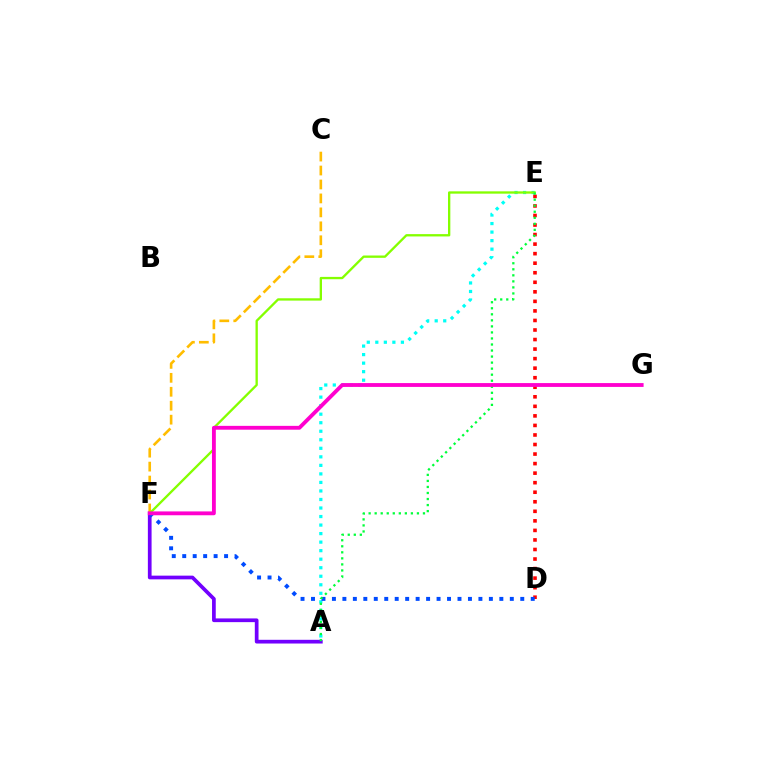{('A', 'F'): [{'color': '#7200ff', 'line_style': 'solid', 'thickness': 2.67}], ('A', 'E'): [{'color': '#00fff6', 'line_style': 'dotted', 'thickness': 2.32}, {'color': '#00ff39', 'line_style': 'dotted', 'thickness': 1.64}], ('D', 'E'): [{'color': '#ff0000', 'line_style': 'dotted', 'thickness': 2.59}], ('C', 'F'): [{'color': '#ffbd00', 'line_style': 'dashed', 'thickness': 1.9}], ('E', 'F'): [{'color': '#84ff00', 'line_style': 'solid', 'thickness': 1.67}], ('D', 'F'): [{'color': '#004bff', 'line_style': 'dotted', 'thickness': 2.84}], ('F', 'G'): [{'color': '#ff00cf', 'line_style': 'solid', 'thickness': 2.76}]}